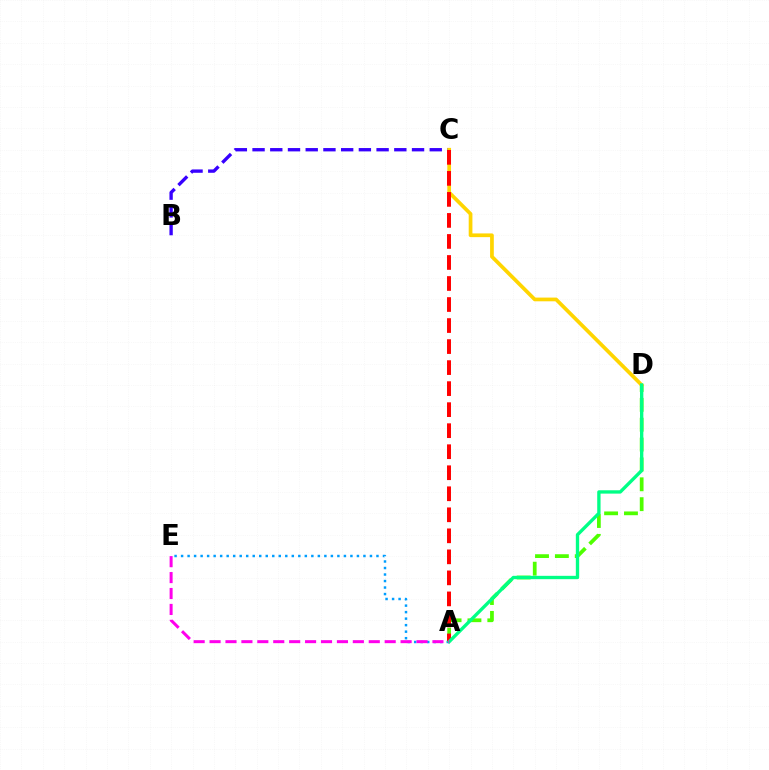{('B', 'C'): [{'color': '#3700ff', 'line_style': 'dashed', 'thickness': 2.41}], ('A', 'D'): [{'color': '#4fff00', 'line_style': 'dashed', 'thickness': 2.7}, {'color': '#00ff86', 'line_style': 'solid', 'thickness': 2.41}], ('A', 'E'): [{'color': '#009eff', 'line_style': 'dotted', 'thickness': 1.77}, {'color': '#ff00ed', 'line_style': 'dashed', 'thickness': 2.16}], ('C', 'D'): [{'color': '#ffd500', 'line_style': 'solid', 'thickness': 2.68}], ('A', 'C'): [{'color': '#ff0000', 'line_style': 'dashed', 'thickness': 2.86}]}